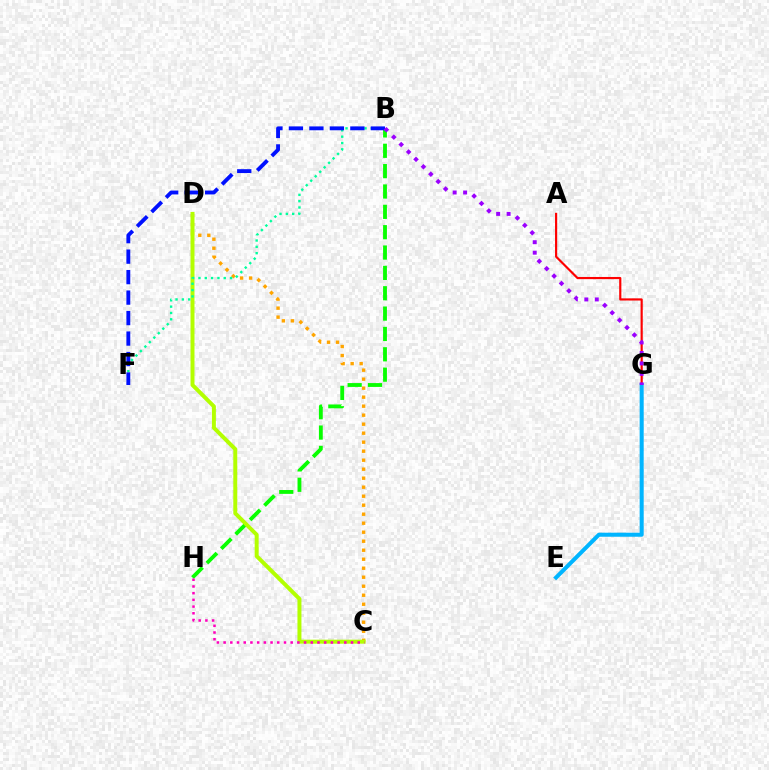{('B', 'H'): [{'color': '#08ff00', 'line_style': 'dashed', 'thickness': 2.76}], ('C', 'D'): [{'color': '#ffa500', 'line_style': 'dotted', 'thickness': 2.45}, {'color': '#b3ff00', 'line_style': 'solid', 'thickness': 2.86}], ('A', 'G'): [{'color': '#ff0000', 'line_style': 'solid', 'thickness': 1.56}], ('E', 'G'): [{'color': '#00b5ff', 'line_style': 'solid', 'thickness': 2.91}], ('C', 'H'): [{'color': '#ff00bd', 'line_style': 'dotted', 'thickness': 1.82}], ('B', 'F'): [{'color': '#00ff9d', 'line_style': 'dotted', 'thickness': 1.72}, {'color': '#0010ff', 'line_style': 'dashed', 'thickness': 2.78}], ('B', 'G'): [{'color': '#9b00ff', 'line_style': 'dotted', 'thickness': 2.85}]}